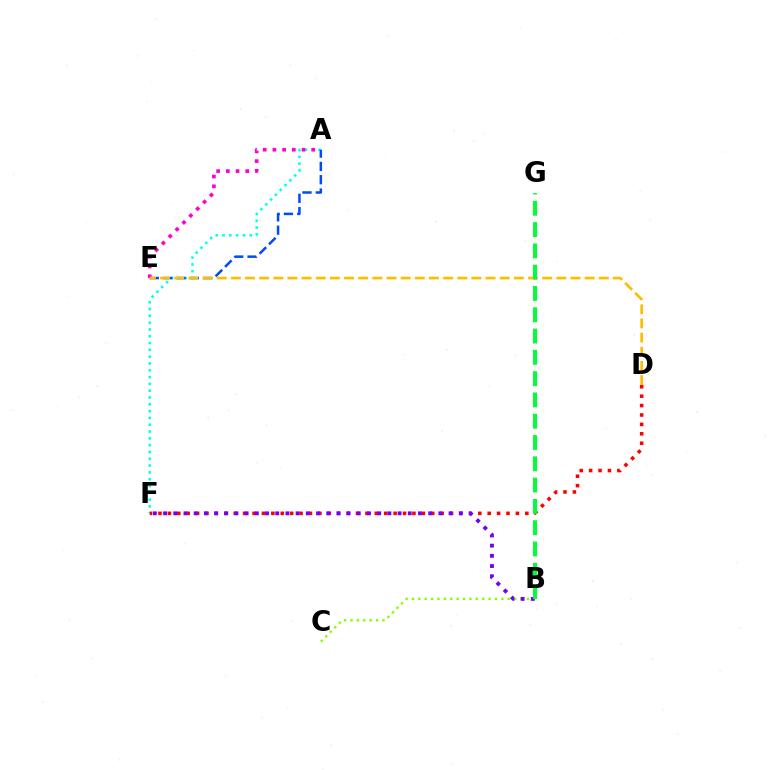{('A', 'F'): [{'color': '#00fff6', 'line_style': 'dotted', 'thickness': 1.85}], ('D', 'F'): [{'color': '#ff0000', 'line_style': 'dotted', 'thickness': 2.56}], ('A', 'E'): [{'color': '#004bff', 'line_style': 'dashed', 'thickness': 1.81}, {'color': '#ff00cf', 'line_style': 'dotted', 'thickness': 2.64}], ('D', 'E'): [{'color': '#ffbd00', 'line_style': 'dashed', 'thickness': 1.92}], ('B', 'C'): [{'color': '#84ff00', 'line_style': 'dotted', 'thickness': 1.74}], ('B', 'F'): [{'color': '#7200ff', 'line_style': 'dotted', 'thickness': 2.77}], ('B', 'G'): [{'color': '#00ff39', 'line_style': 'dashed', 'thickness': 2.89}]}